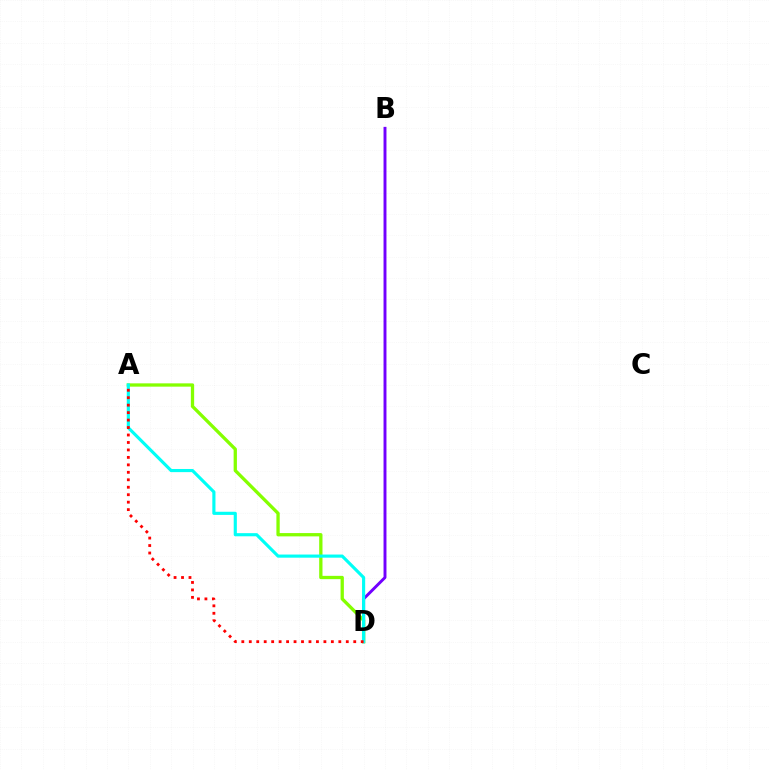{('B', 'D'): [{'color': '#7200ff', 'line_style': 'solid', 'thickness': 2.11}], ('A', 'D'): [{'color': '#84ff00', 'line_style': 'solid', 'thickness': 2.38}, {'color': '#00fff6', 'line_style': 'solid', 'thickness': 2.26}, {'color': '#ff0000', 'line_style': 'dotted', 'thickness': 2.03}]}